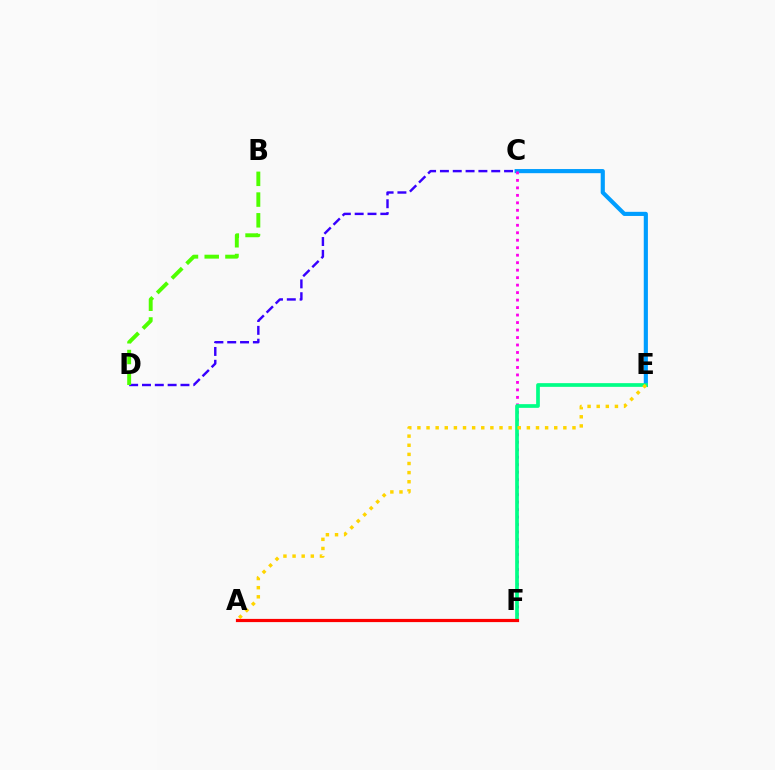{('C', 'D'): [{'color': '#3700ff', 'line_style': 'dashed', 'thickness': 1.74}], ('C', 'E'): [{'color': '#009eff', 'line_style': 'solid', 'thickness': 2.98}], ('C', 'F'): [{'color': '#ff00ed', 'line_style': 'dotted', 'thickness': 2.03}], ('E', 'F'): [{'color': '#00ff86', 'line_style': 'solid', 'thickness': 2.67}], ('A', 'F'): [{'color': '#ff0000', 'line_style': 'solid', 'thickness': 2.3}], ('B', 'D'): [{'color': '#4fff00', 'line_style': 'dashed', 'thickness': 2.82}], ('A', 'E'): [{'color': '#ffd500', 'line_style': 'dotted', 'thickness': 2.48}]}